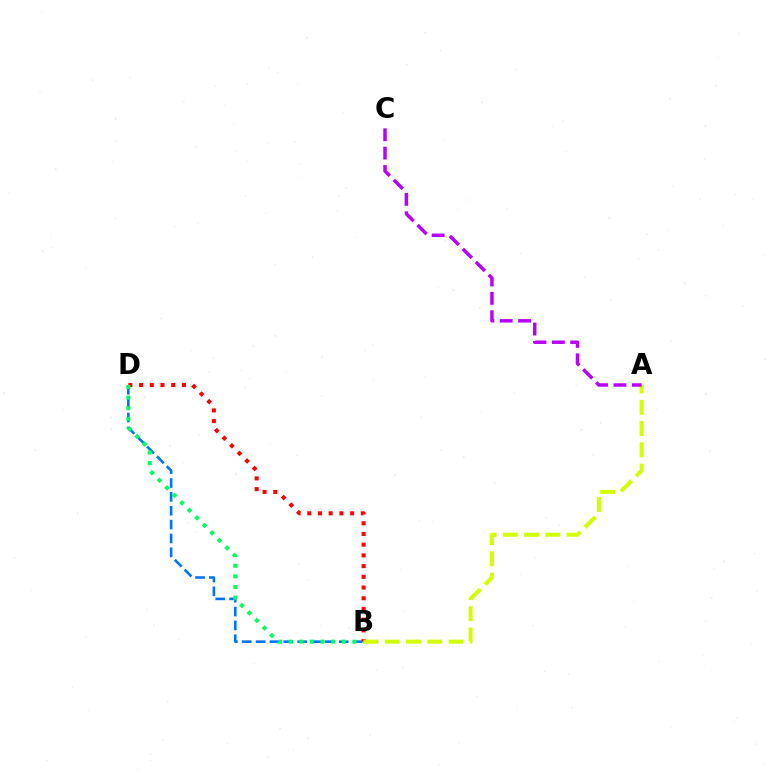{('B', 'D'): [{'color': '#0074ff', 'line_style': 'dashed', 'thickness': 1.88}, {'color': '#ff0000', 'line_style': 'dotted', 'thickness': 2.91}, {'color': '#00ff5c', 'line_style': 'dotted', 'thickness': 2.89}], ('A', 'B'): [{'color': '#d1ff00', 'line_style': 'dashed', 'thickness': 2.89}], ('A', 'C'): [{'color': '#b900ff', 'line_style': 'dashed', 'thickness': 2.5}]}